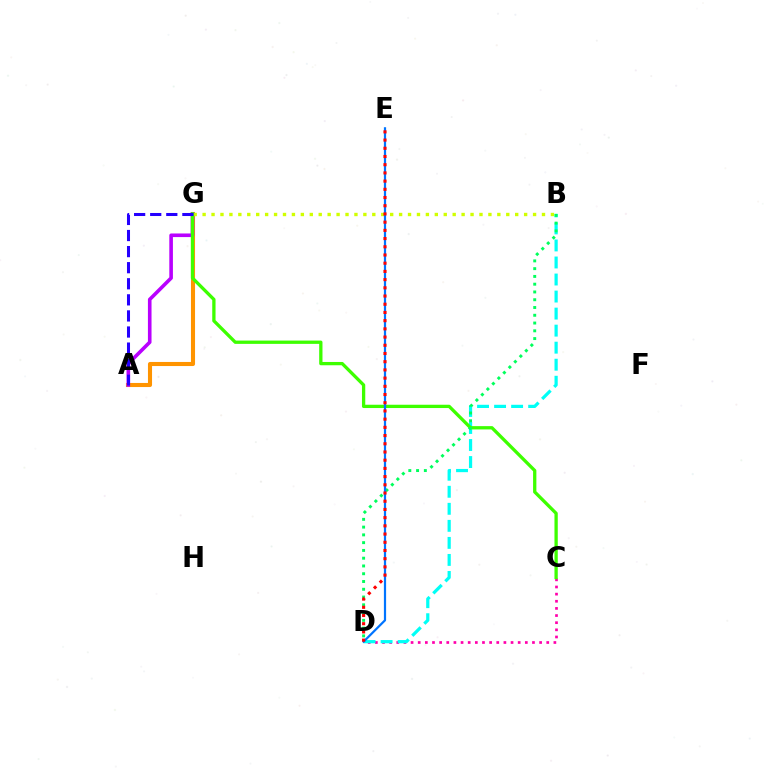{('A', 'G'): [{'color': '#ff9400', 'line_style': 'solid', 'thickness': 2.94}, {'color': '#b900ff', 'line_style': 'solid', 'thickness': 2.6}, {'color': '#2500ff', 'line_style': 'dashed', 'thickness': 2.18}], ('C', 'D'): [{'color': '#ff00ac', 'line_style': 'dotted', 'thickness': 1.94}], ('B', 'D'): [{'color': '#00fff6', 'line_style': 'dashed', 'thickness': 2.31}, {'color': '#00ff5c', 'line_style': 'dotted', 'thickness': 2.11}], ('B', 'G'): [{'color': '#d1ff00', 'line_style': 'dotted', 'thickness': 2.43}], ('C', 'G'): [{'color': '#3dff00', 'line_style': 'solid', 'thickness': 2.37}], ('D', 'E'): [{'color': '#0074ff', 'line_style': 'solid', 'thickness': 1.59}, {'color': '#ff0000', 'line_style': 'dotted', 'thickness': 2.23}]}